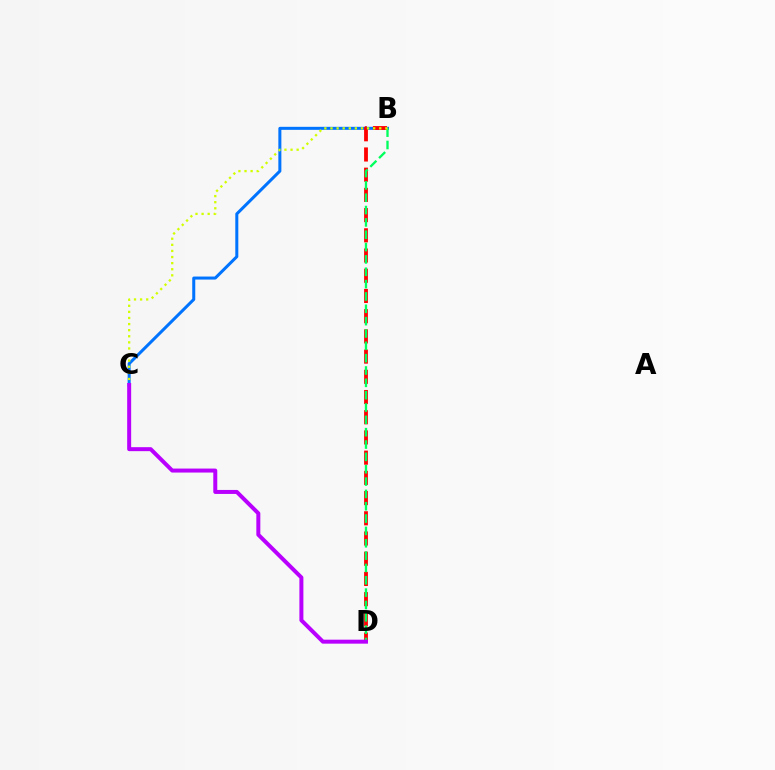{('B', 'C'): [{'color': '#0074ff', 'line_style': 'solid', 'thickness': 2.18}, {'color': '#d1ff00', 'line_style': 'dotted', 'thickness': 1.66}], ('B', 'D'): [{'color': '#ff0000', 'line_style': 'dashed', 'thickness': 2.75}, {'color': '#00ff5c', 'line_style': 'dashed', 'thickness': 1.68}], ('C', 'D'): [{'color': '#b900ff', 'line_style': 'solid', 'thickness': 2.87}]}